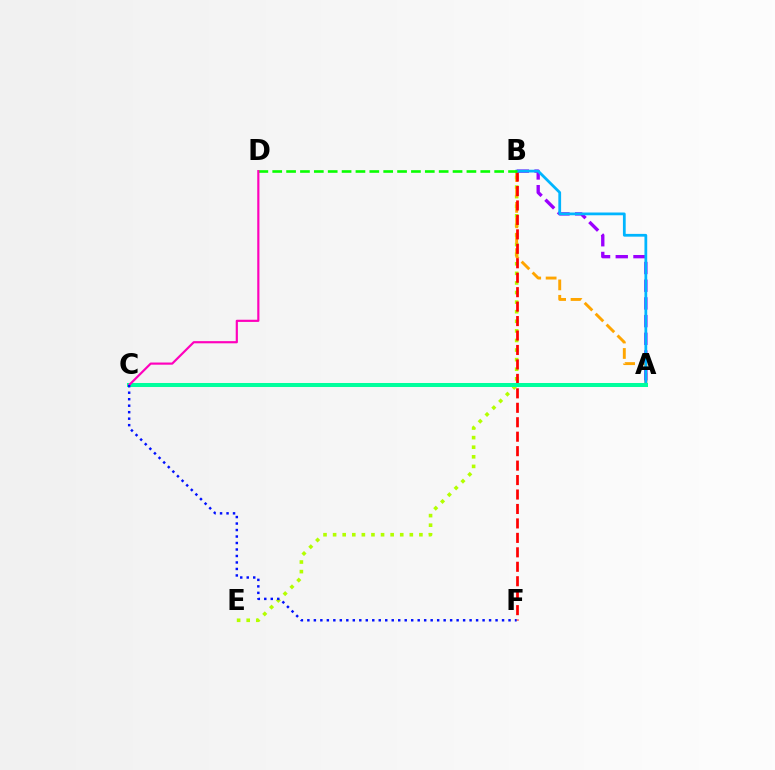{('B', 'E'): [{'color': '#b3ff00', 'line_style': 'dotted', 'thickness': 2.61}], ('A', 'B'): [{'color': '#ffa500', 'line_style': 'dashed', 'thickness': 2.1}, {'color': '#9b00ff', 'line_style': 'dashed', 'thickness': 2.41}, {'color': '#00b5ff', 'line_style': 'solid', 'thickness': 1.99}], ('B', 'F'): [{'color': '#ff0000', 'line_style': 'dashed', 'thickness': 1.96}], ('B', 'D'): [{'color': '#08ff00', 'line_style': 'dashed', 'thickness': 1.88}], ('A', 'C'): [{'color': '#00ff9d', 'line_style': 'solid', 'thickness': 2.89}], ('C', 'D'): [{'color': '#ff00bd', 'line_style': 'solid', 'thickness': 1.56}], ('C', 'F'): [{'color': '#0010ff', 'line_style': 'dotted', 'thickness': 1.76}]}